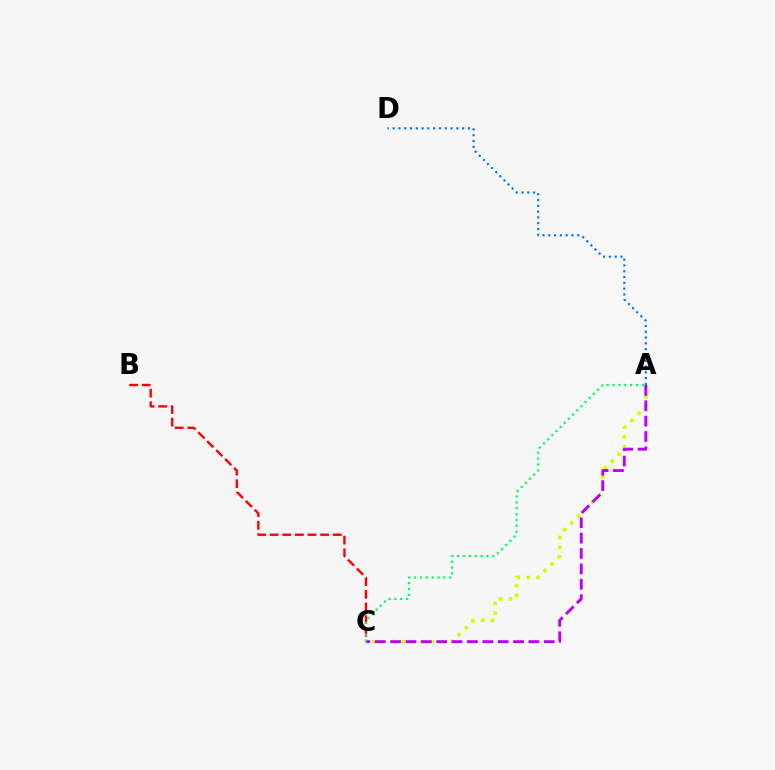{('A', 'C'): [{'color': '#d1ff00', 'line_style': 'dotted', 'thickness': 2.67}, {'color': '#b900ff', 'line_style': 'dashed', 'thickness': 2.09}, {'color': '#00ff5c', 'line_style': 'dotted', 'thickness': 1.59}], ('B', 'C'): [{'color': '#ff0000', 'line_style': 'dashed', 'thickness': 1.72}], ('A', 'D'): [{'color': '#0074ff', 'line_style': 'dotted', 'thickness': 1.57}]}